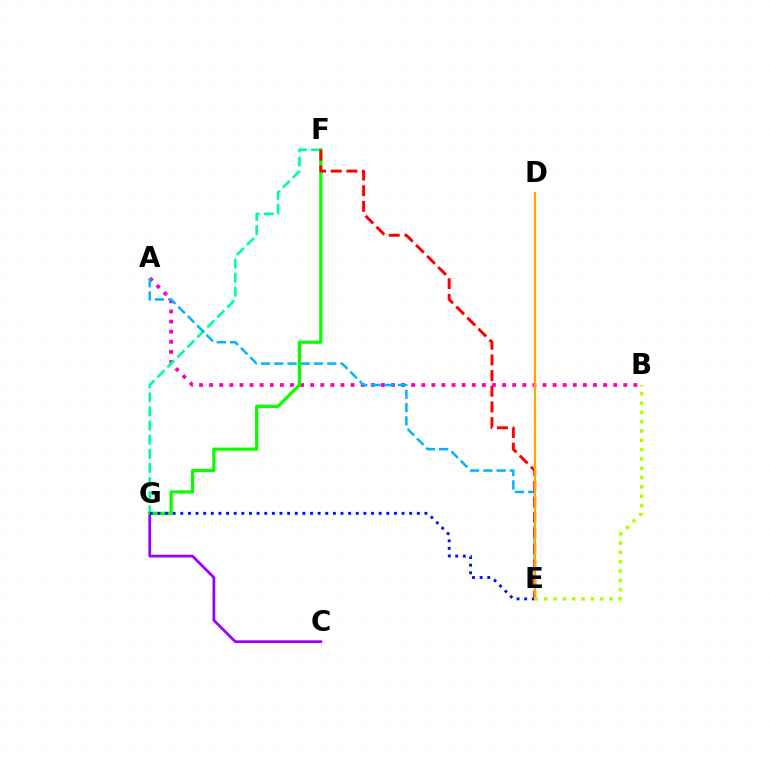{('A', 'B'): [{'color': '#ff00bd', 'line_style': 'dotted', 'thickness': 2.74}], ('C', 'G'): [{'color': '#9b00ff', 'line_style': 'solid', 'thickness': 1.97}], ('F', 'G'): [{'color': '#00ff9d', 'line_style': 'dashed', 'thickness': 1.92}, {'color': '#08ff00', 'line_style': 'solid', 'thickness': 2.32}], ('A', 'E'): [{'color': '#00b5ff', 'line_style': 'dashed', 'thickness': 1.8}], ('E', 'G'): [{'color': '#0010ff', 'line_style': 'dotted', 'thickness': 2.07}], ('E', 'F'): [{'color': '#ff0000', 'line_style': 'dashed', 'thickness': 2.13}], ('D', 'E'): [{'color': '#ffa500', 'line_style': 'solid', 'thickness': 1.57}], ('B', 'E'): [{'color': '#b3ff00', 'line_style': 'dotted', 'thickness': 2.53}]}